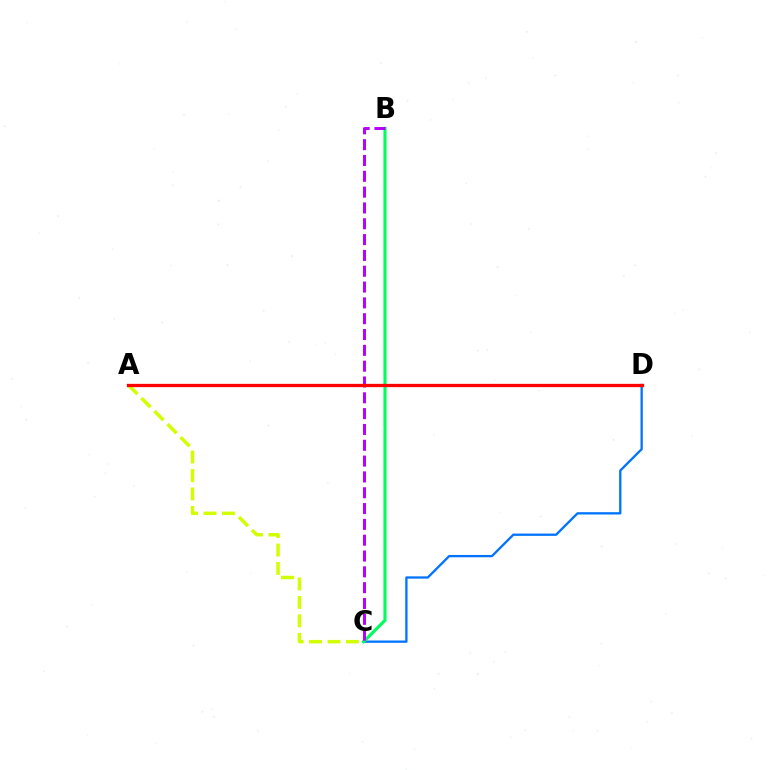{('C', 'D'): [{'color': '#0074ff', 'line_style': 'solid', 'thickness': 1.66}], ('B', 'C'): [{'color': '#00ff5c', 'line_style': 'solid', 'thickness': 2.26}, {'color': '#b900ff', 'line_style': 'dashed', 'thickness': 2.15}], ('A', 'C'): [{'color': '#d1ff00', 'line_style': 'dashed', 'thickness': 2.51}], ('A', 'D'): [{'color': '#ff0000', 'line_style': 'solid', 'thickness': 2.38}]}